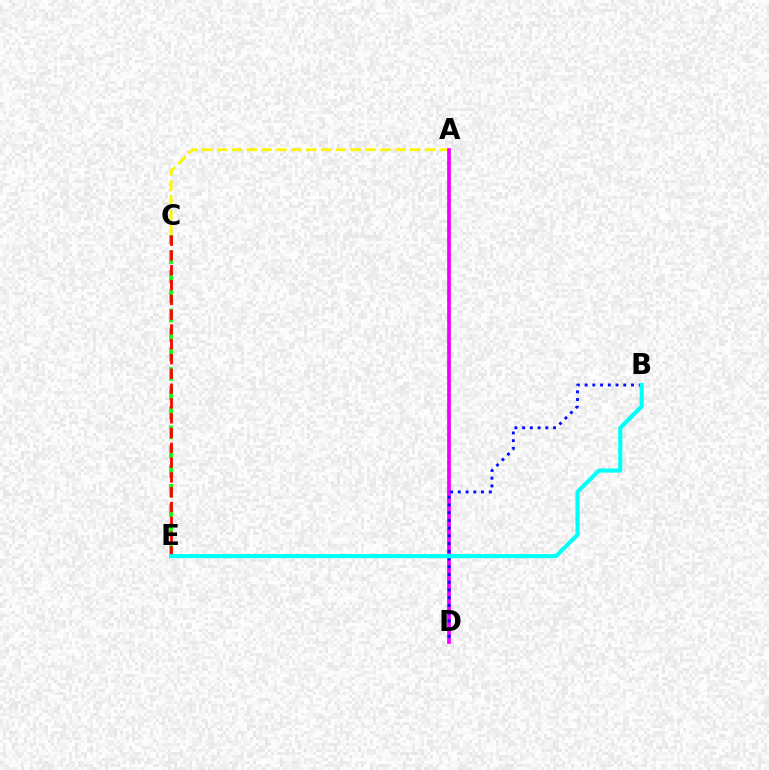{('C', 'E'): [{'color': '#08ff00', 'line_style': 'dashed', 'thickness': 2.65}, {'color': '#ff0000', 'line_style': 'dashed', 'thickness': 2.01}], ('A', 'C'): [{'color': '#fcf500', 'line_style': 'dashed', 'thickness': 2.02}], ('A', 'D'): [{'color': '#ee00ff', 'line_style': 'solid', 'thickness': 2.69}], ('B', 'D'): [{'color': '#0010ff', 'line_style': 'dotted', 'thickness': 2.1}], ('B', 'E'): [{'color': '#00fff6', 'line_style': 'solid', 'thickness': 2.95}]}